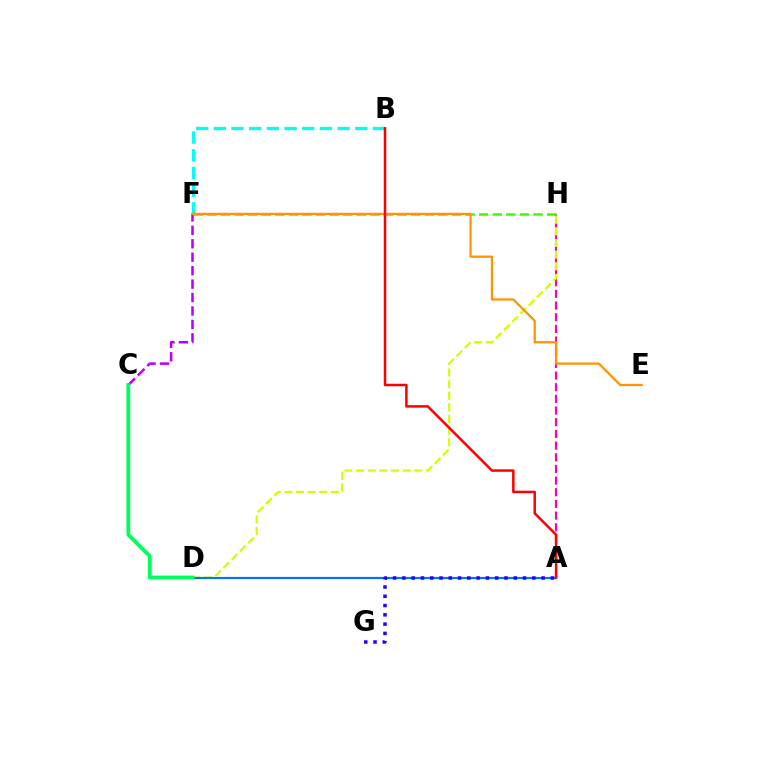{('A', 'H'): [{'color': '#ff00ac', 'line_style': 'dashed', 'thickness': 1.59}], ('D', 'H'): [{'color': '#d1ff00', 'line_style': 'dashed', 'thickness': 1.58}], ('A', 'D'): [{'color': '#0074ff', 'line_style': 'solid', 'thickness': 1.56}], ('A', 'G'): [{'color': '#2500ff', 'line_style': 'dotted', 'thickness': 2.52}], ('C', 'F'): [{'color': '#b900ff', 'line_style': 'dashed', 'thickness': 1.83}], ('C', 'D'): [{'color': '#00ff5c', 'line_style': 'solid', 'thickness': 2.74}], ('F', 'H'): [{'color': '#3dff00', 'line_style': 'dashed', 'thickness': 1.85}], ('B', 'F'): [{'color': '#00fff6', 'line_style': 'dashed', 'thickness': 2.4}], ('E', 'F'): [{'color': '#ff9400', 'line_style': 'solid', 'thickness': 1.62}], ('A', 'B'): [{'color': '#ff0000', 'line_style': 'solid', 'thickness': 1.8}]}